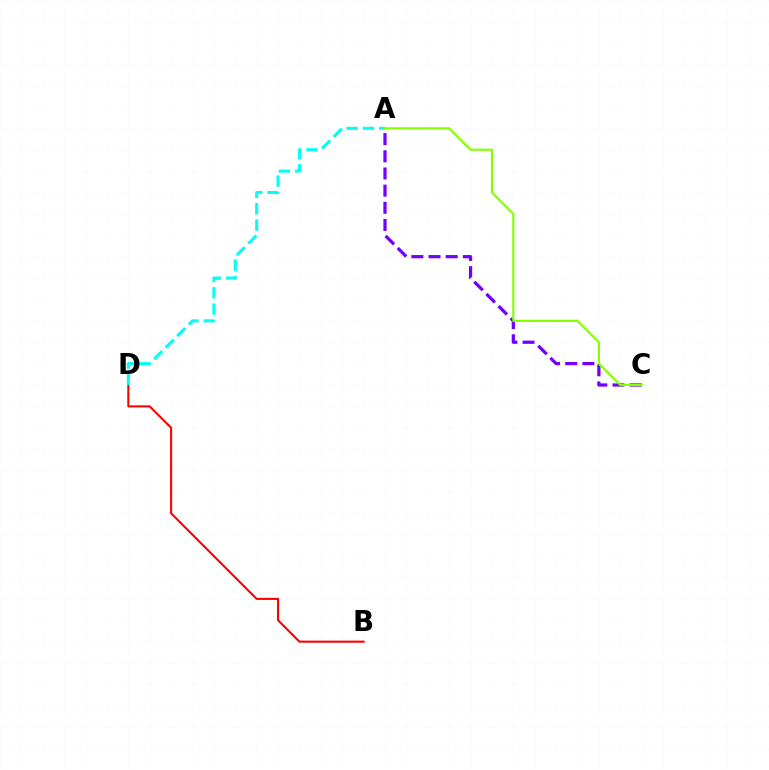{('B', 'D'): [{'color': '#ff0000', 'line_style': 'solid', 'thickness': 1.51}], ('A', 'C'): [{'color': '#7200ff', 'line_style': 'dashed', 'thickness': 2.33}, {'color': '#84ff00', 'line_style': 'solid', 'thickness': 1.54}], ('A', 'D'): [{'color': '#00fff6', 'line_style': 'dashed', 'thickness': 2.22}]}